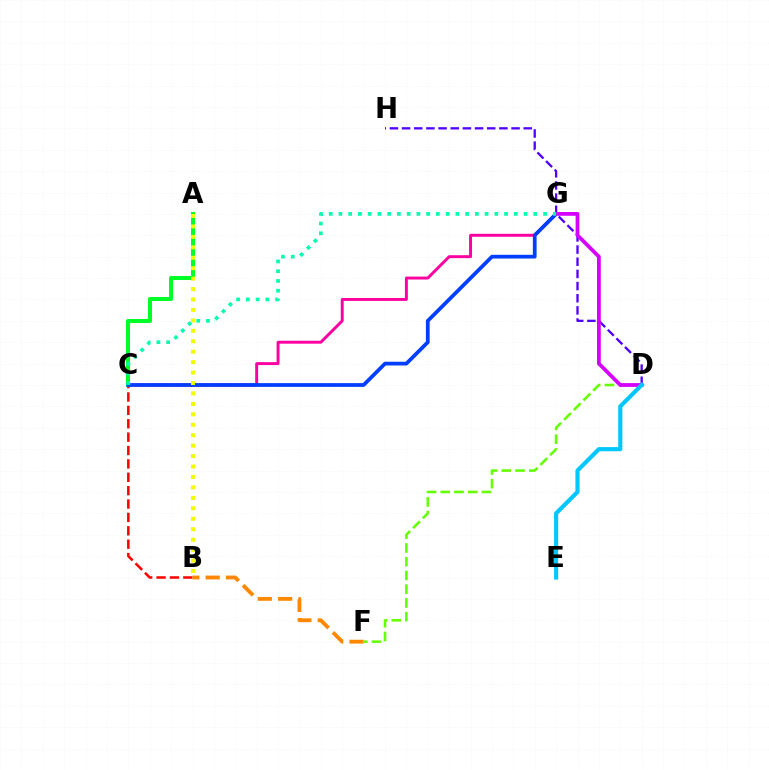{('D', 'H'): [{'color': '#4f00ff', 'line_style': 'dashed', 'thickness': 1.65}], ('C', 'G'): [{'color': '#ff00a0', 'line_style': 'solid', 'thickness': 2.12}, {'color': '#003fff', 'line_style': 'solid', 'thickness': 2.7}, {'color': '#00ffaf', 'line_style': 'dotted', 'thickness': 2.65}], ('B', 'C'): [{'color': '#ff0000', 'line_style': 'dashed', 'thickness': 1.82}], ('A', 'C'): [{'color': '#00ff27', 'line_style': 'solid', 'thickness': 2.9}], ('D', 'F'): [{'color': '#66ff00', 'line_style': 'dashed', 'thickness': 1.87}], ('B', 'F'): [{'color': '#ff8800', 'line_style': 'dashed', 'thickness': 2.76}], ('D', 'G'): [{'color': '#d600ff', 'line_style': 'solid', 'thickness': 2.72}], ('A', 'B'): [{'color': '#eeff00', 'line_style': 'dotted', 'thickness': 2.84}], ('D', 'E'): [{'color': '#00c7ff', 'line_style': 'solid', 'thickness': 2.99}]}